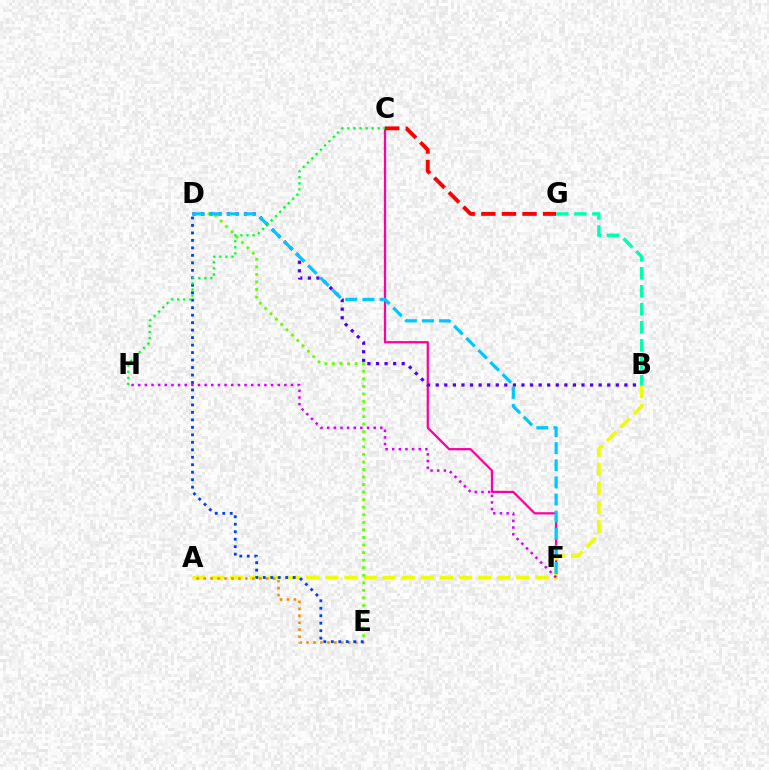{('C', 'F'): [{'color': '#ff00a0', 'line_style': 'solid', 'thickness': 1.61}], ('A', 'B'): [{'color': '#eeff00', 'line_style': 'dashed', 'thickness': 2.59}], ('A', 'E'): [{'color': '#ff8800', 'line_style': 'dotted', 'thickness': 1.89}], ('D', 'E'): [{'color': '#66ff00', 'line_style': 'dotted', 'thickness': 2.05}, {'color': '#003fff', 'line_style': 'dotted', 'thickness': 2.03}], ('B', 'D'): [{'color': '#4f00ff', 'line_style': 'dotted', 'thickness': 2.33}], ('D', 'F'): [{'color': '#00c7ff', 'line_style': 'dashed', 'thickness': 2.32}], ('F', 'H'): [{'color': '#d600ff', 'line_style': 'dotted', 'thickness': 1.8}], ('C', 'G'): [{'color': '#ff0000', 'line_style': 'dashed', 'thickness': 2.8}], ('C', 'H'): [{'color': '#00ff27', 'line_style': 'dotted', 'thickness': 1.65}], ('B', 'G'): [{'color': '#00ffaf', 'line_style': 'dashed', 'thickness': 2.45}]}